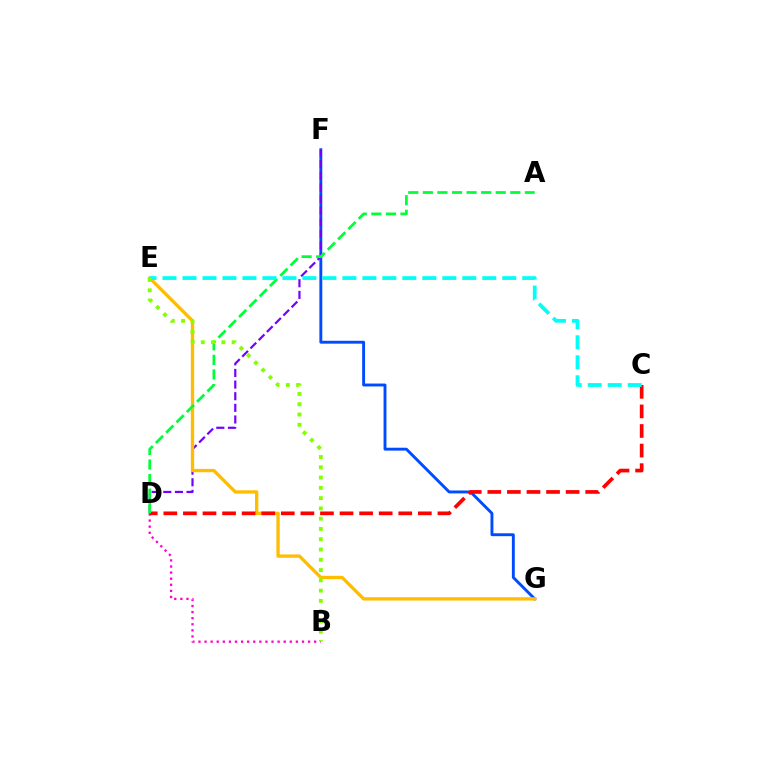{('F', 'G'): [{'color': '#004bff', 'line_style': 'solid', 'thickness': 2.08}], ('B', 'D'): [{'color': '#ff00cf', 'line_style': 'dotted', 'thickness': 1.65}], ('D', 'F'): [{'color': '#7200ff', 'line_style': 'dashed', 'thickness': 1.58}], ('E', 'G'): [{'color': '#ffbd00', 'line_style': 'solid', 'thickness': 2.39}], ('C', 'D'): [{'color': '#ff0000', 'line_style': 'dashed', 'thickness': 2.66}], ('A', 'D'): [{'color': '#00ff39', 'line_style': 'dashed', 'thickness': 1.98}], ('C', 'E'): [{'color': '#00fff6', 'line_style': 'dashed', 'thickness': 2.72}], ('B', 'E'): [{'color': '#84ff00', 'line_style': 'dotted', 'thickness': 2.79}]}